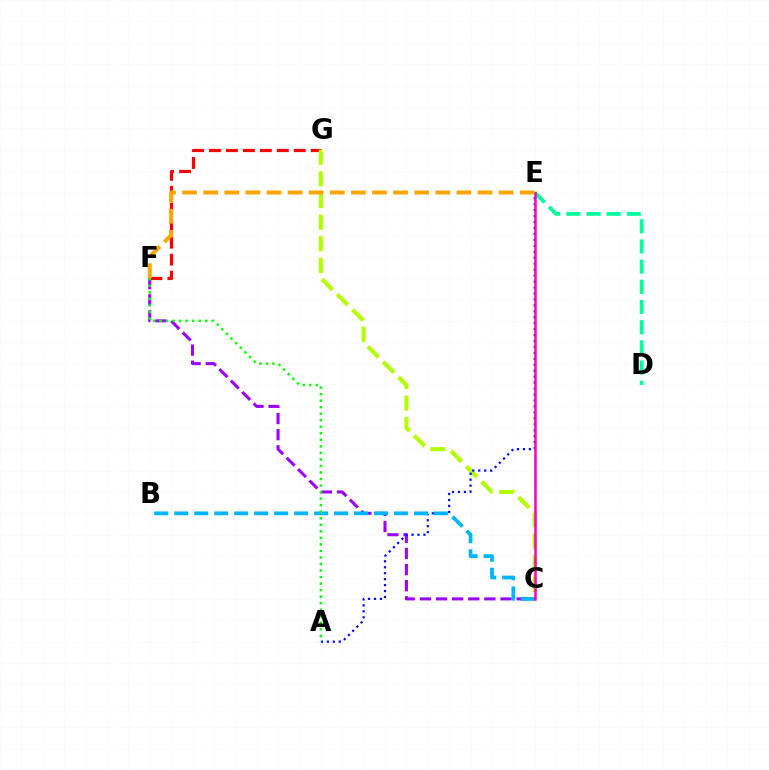{('F', 'G'): [{'color': '#ff0000', 'line_style': 'dashed', 'thickness': 2.3}], ('C', 'G'): [{'color': '#b3ff00', 'line_style': 'dashed', 'thickness': 2.94}], ('C', 'F'): [{'color': '#9b00ff', 'line_style': 'dashed', 'thickness': 2.19}], ('D', 'E'): [{'color': '#00ff9d', 'line_style': 'dashed', 'thickness': 2.74}], ('A', 'E'): [{'color': '#0010ff', 'line_style': 'dotted', 'thickness': 1.62}], ('B', 'C'): [{'color': '#00b5ff', 'line_style': 'dashed', 'thickness': 2.71}], ('C', 'E'): [{'color': '#ff00bd', 'line_style': 'solid', 'thickness': 1.81}], ('A', 'F'): [{'color': '#08ff00', 'line_style': 'dotted', 'thickness': 1.78}], ('E', 'F'): [{'color': '#ffa500', 'line_style': 'dashed', 'thickness': 2.87}]}